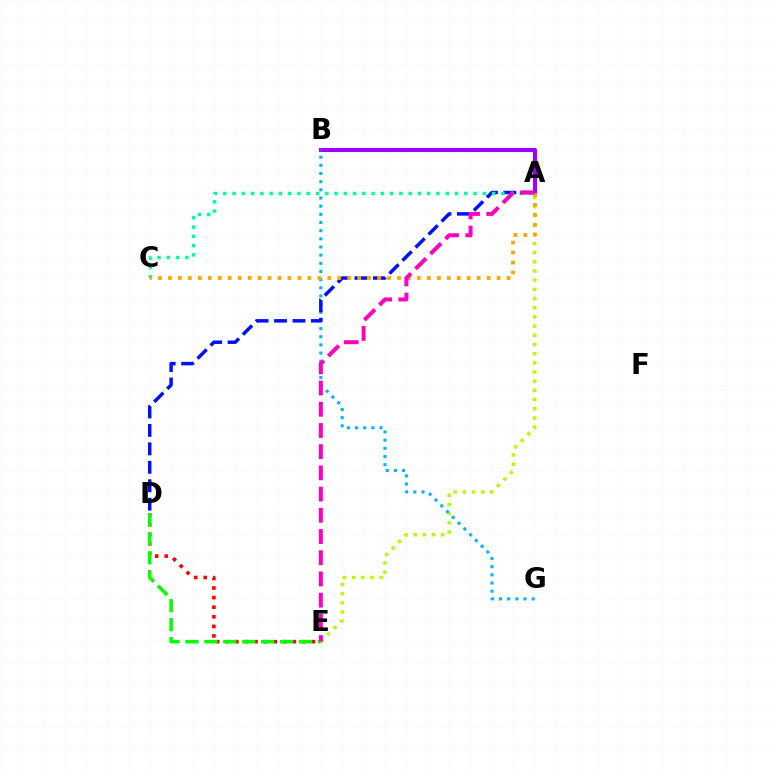{('A', 'E'): [{'color': '#b3ff00', 'line_style': 'dotted', 'thickness': 2.5}, {'color': '#ff00bd', 'line_style': 'dashed', 'thickness': 2.88}], ('A', 'B'): [{'color': '#9b00ff', 'line_style': 'solid', 'thickness': 2.94}], ('D', 'E'): [{'color': '#ff0000', 'line_style': 'dotted', 'thickness': 2.6}, {'color': '#08ff00', 'line_style': 'dashed', 'thickness': 2.57}], ('B', 'G'): [{'color': '#00b5ff', 'line_style': 'dotted', 'thickness': 2.22}], ('A', 'D'): [{'color': '#0010ff', 'line_style': 'dashed', 'thickness': 2.5}], ('A', 'C'): [{'color': '#00ff9d', 'line_style': 'dotted', 'thickness': 2.52}, {'color': '#ffa500', 'line_style': 'dotted', 'thickness': 2.71}]}